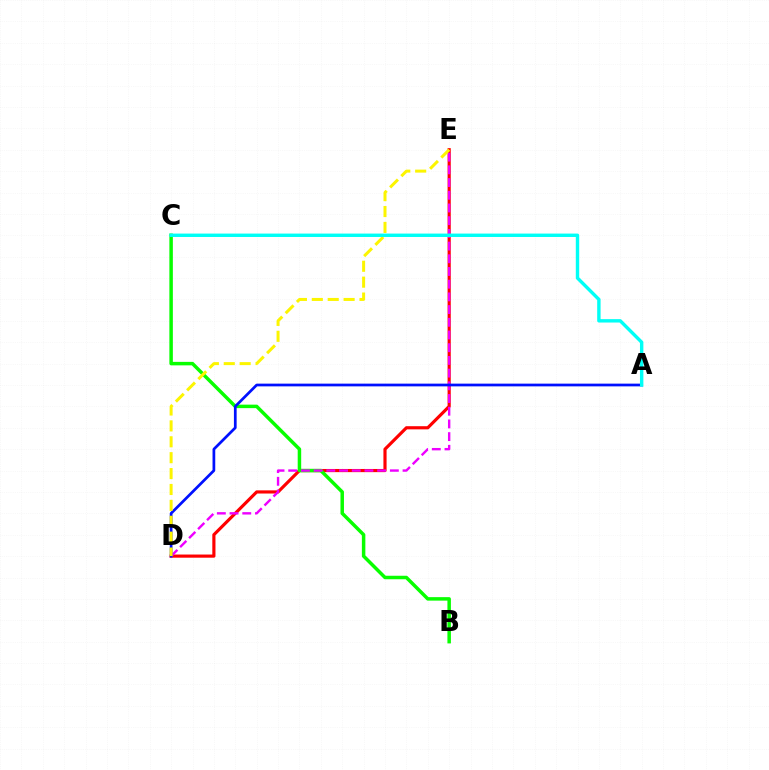{('D', 'E'): [{'color': '#ff0000', 'line_style': 'solid', 'thickness': 2.28}, {'color': '#ee00ff', 'line_style': 'dashed', 'thickness': 1.73}, {'color': '#fcf500', 'line_style': 'dashed', 'thickness': 2.16}], ('B', 'C'): [{'color': '#08ff00', 'line_style': 'solid', 'thickness': 2.51}], ('A', 'D'): [{'color': '#0010ff', 'line_style': 'solid', 'thickness': 1.96}], ('A', 'C'): [{'color': '#00fff6', 'line_style': 'solid', 'thickness': 2.45}]}